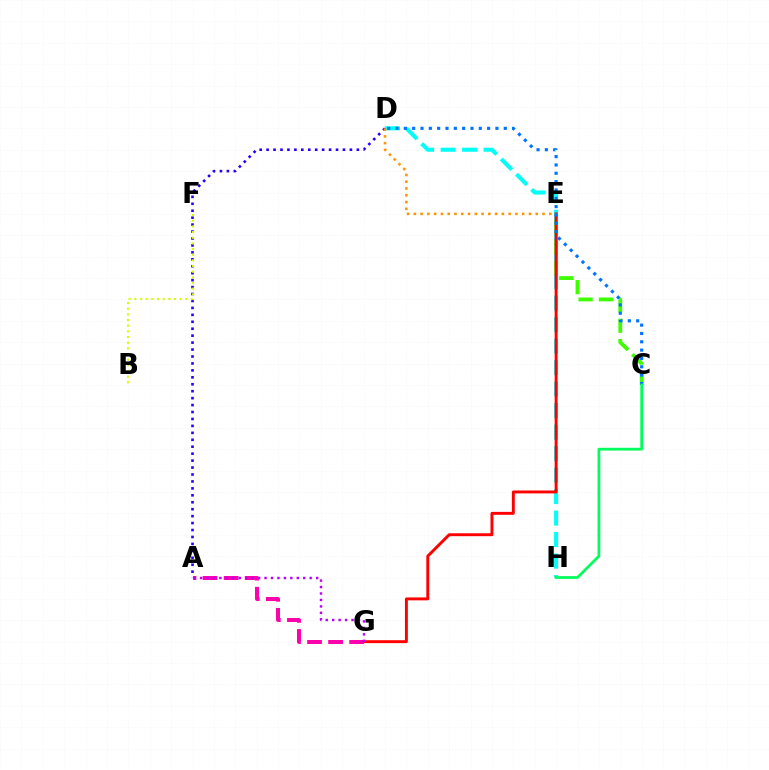{('D', 'H'): [{'color': '#00fff6', 'line_style': 'dashed', 'thickness': 2.92}], ('C', 'E'): [{'color': '#3dff00', 'line_style': 'dashed', 'thickness': 2.76}], ('E', 'G'): [{'color': '#ff0000', 'line_style': 'solid', 'thickness': 2.1}], ('C', 'D'): [{'color': '#0074ff', 'line_style': 'dotted', 'thickness': 2.26}], ('A', 'D'): [{'color': '#2500ff', 'line_style': 'dotted', 'thickness': 1.89}], ('B', 'F'): [{'color': '#d1ff00', 'line_style': 'dotted', 'thickness': 1.54}], ('A', 'G'): [{'color': '#ff00ac', 'line_style': 'dashed', 'thickness': 2.86}, {'color': '#b900ff', 'line_style': 'dotted', 'thickness': 1.75}], ('D', 'E'): [{'color': '#ff9400', 'line_style': 'dotted', 'thickness': 1.84}], ('C', 'H'): [{'color': '#00ff5c', 'line_style': 'solid', 'thickness': 1.98}]}